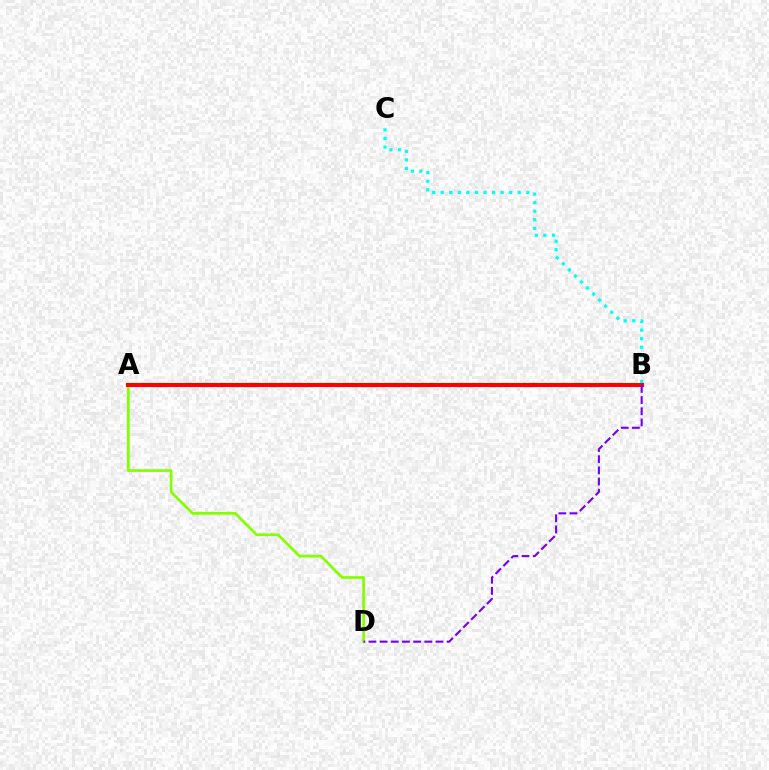{('B', 'C'): [{'color': '#00fff6', 'line_style': 'dotted', 'thickness': 2.32}], ('A', 'D'): [{'color': '#84ff00', 'line_style': 'solid', 'thickness': 1.96}], ('A', 'B'): [{'color': '#ff0000', 'line_style': 'solid', 'thickness': 2.93}], ('B', 'D'): [{'color': '#7200ff', 'line_style': 'dashed', 'thickness': 1.52}]}